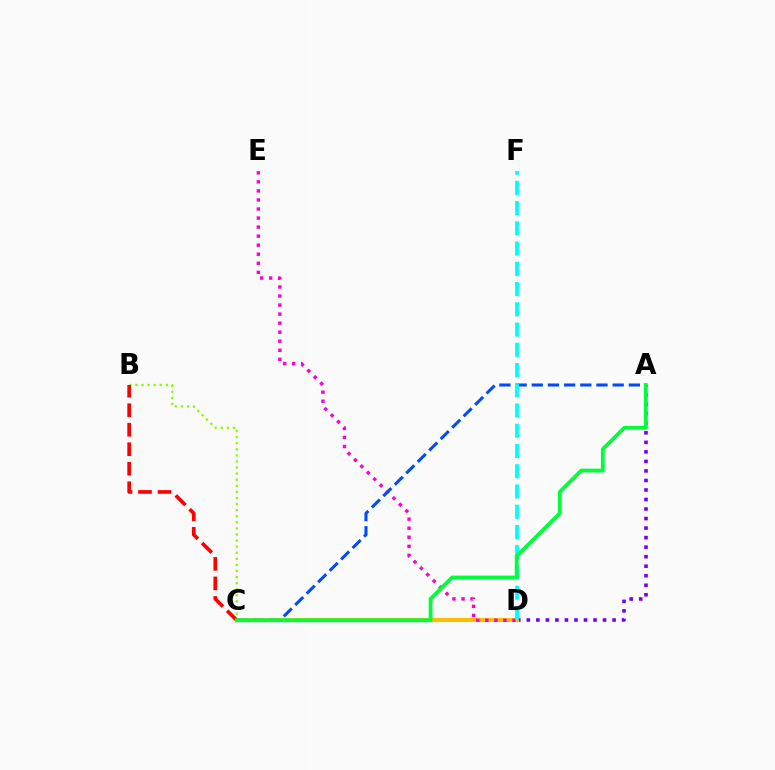{('A', 'D'): [{'color': '#7200ff', 'line_style': 'dotted', 'thickness': 2.59}], ('C', 'D'): [{'color': '#ffbd00', 'line_style': 'solid', 'thickness': 2.9}], ('D', 'E'): [{'color': '#ff00cf', 'line_style': 'dotted', 'thickness': 2.46}], ('B', 'C'): [{'color': '#84ff00', 'line_style': 'dotted', 'thickness': 1.65}, {'color': '#ff0000', 'line_style': 'dashed', 'thickness': 2.65}], ('A', 'C'): [{'color': '#004bff', 'line_style': 'dashed', 'thickness': 2.2}, {'color': '#00ff39', 'line_style': 'solid', 'thickness': 2.74}], ('D', 'F'): [{'color': '#00fff6', 'line_style': 'dashed', 'thickness': 2.75}]}